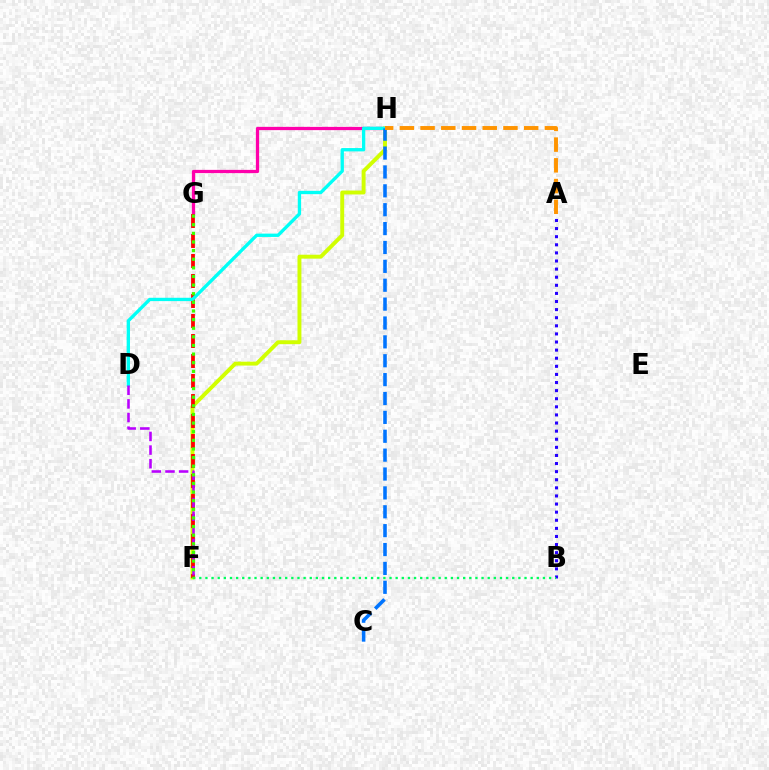{('G', 'H'): [{'color': '#ff00ac', 'line_style': 'solid', 'thickness': 2.34}], ('A', 'B'): [{'color': '#2500ff', 'line_style': 'dotted', 'thickness': 2.2}], ('F', 'H'): [{'color': '#d1ff00', 'line_style': 'solid', 'thickness': 2.82}], ('F', 'G'): [{'color': '#ff0000', 'line_style': 'dashed', 'thickness': 2.72}, {'color': '#3dff00', 'line_style': 'dotted', 'thickness': 2.34}], ('D', 'H'): [{'color': '#00fff6', 'line_style': 'solid', 'thickness': 2.4}], ('C', 'H'): [{'color': '#0074ff', 'line_style': 'dashed', 'thickness': 2.56}], ('B', 'F'): [{'color': '#00ff5c', 'line_style': 'dotted', 'thickness': 1.67}], ('A', 'H'): [{'color': '#ff9400', 'line_style': 'dashed', 'thickness': 2.81}], ('D', 'F'): [{'color': '#b900ff', 'line_style': 'dashed', 'thickness': 1.85}]}